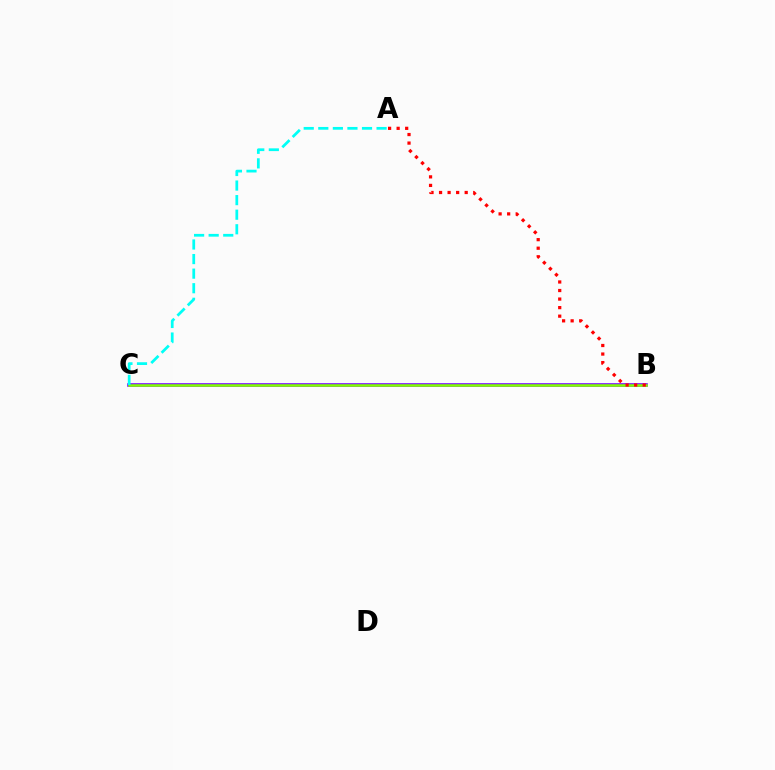{('B', 'C'): [{'color': '#7200ff', 'line_style': 'solid', 'thickness': 2.58}, {'color': '#84ff00', 'line_style': 'solid', 'thickness': 1.84}], ('A', 'B'): [{'color': '#ff0000', 'line_style': 'dotted', 'thickness': 2.32}], ('A', 'C'): [{'color': '#00fff6', 'line_style': 'dashed', 'thickness': 1.98}]}